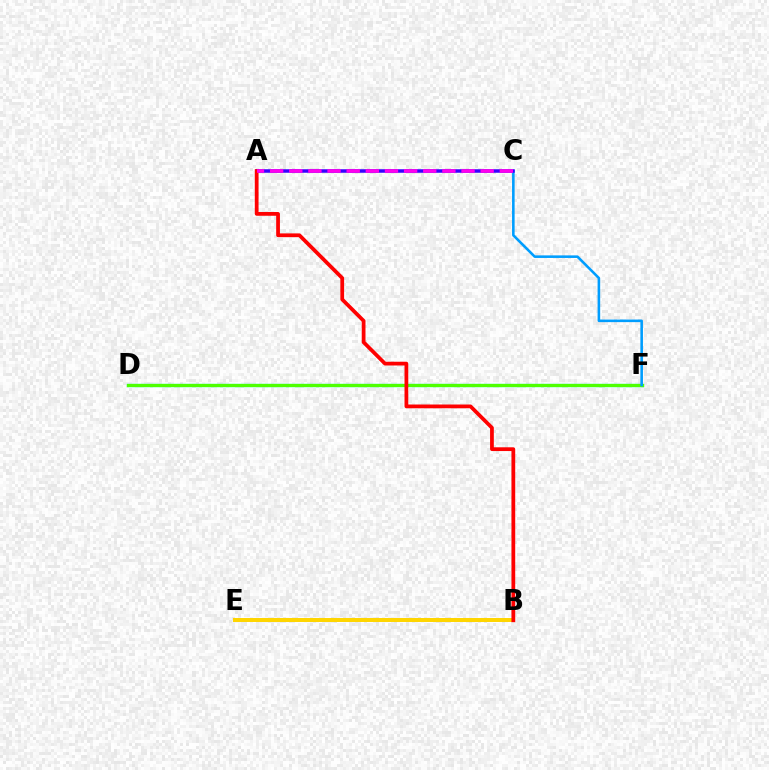{('D', 'F'): [{'color': '#00ff86', 'line_style': 'solid', 'thickness': 2.39}, {'color': '#4fff00', 'line_style': 'solid', 'thickness': 2.23}], ('B', 'E'): [{'color': '#ffd500', 'line_style': 'solid', 'thickness': 2.87}], ('C', 'F'): [{'color': '#009eff', 'line_style': 'solid', 'thickness': 1.86}], ('A', 'C'): [{'color': '#3700ff', 'line_style': 'solid', 'thickness': 2.52}, {'color': '#ff00ed', 'line_style': 'dashed', 'thickness': 2.6}], ('A', 'B'): [{'color': '#ff0000', 'line_style': 'solid', 'thickness': 2.7}]}